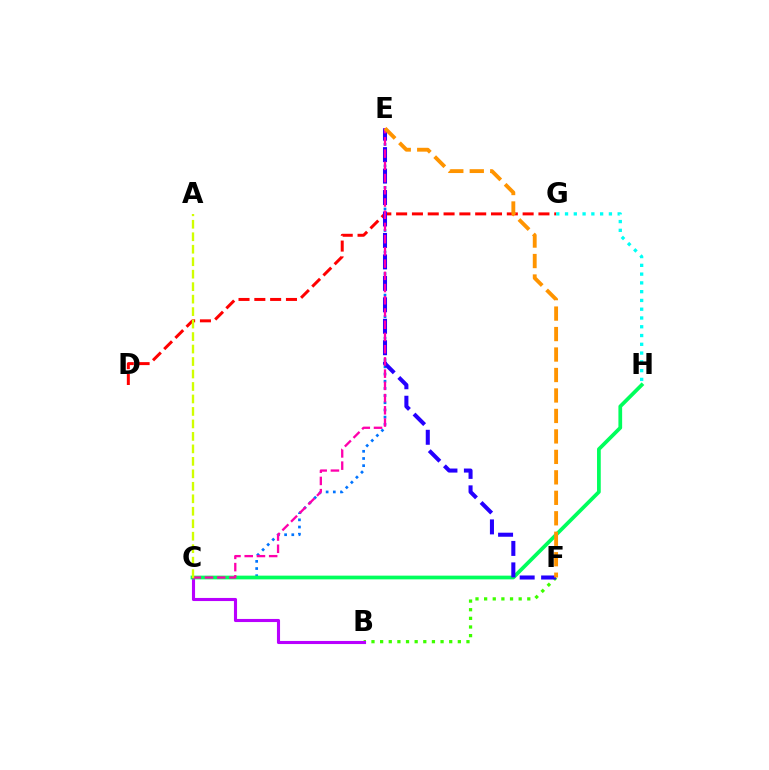{('D', 'G'): [{'color': '#ff0000', 'line_style': 'dashed', 'thickness': 2.15}], ('B', 'F'): [{'color': '#3dff00', 'line_style': 'dotted', 'thickness': 2.35}], ('C', 'E'): [{'color': '#0074ff', 'line_style': 'dotted', 'thickness': 1.95}, {'color': '#ff00ac', 'line_style': 'dashed', 'thickness': 1.66}], ('B', 'C'): [{'color': '#b900ff', 'line_style': 'solid', 'thickness': 2.23}], ('G', 'H'): [{'color': '#00fff6', 'line_style': 'dotted', 'thickness': 2.38}], ('C', 'H'): [{'color': '#00ff5c', 'line_style': 'solid', 'thickness': 2.68}], ('E', 'F'): [{'color': '#2500ff', 'line_style': 'dashed', 'thickness': 2.91}, {'color': '#ff9400', 'line_style': 'dashed', 'thickness': 2.78}], ('A', 'C'): [{'color': '#d1ff00', 'line_style': 'dashed', 'thickness': 1.7}]}